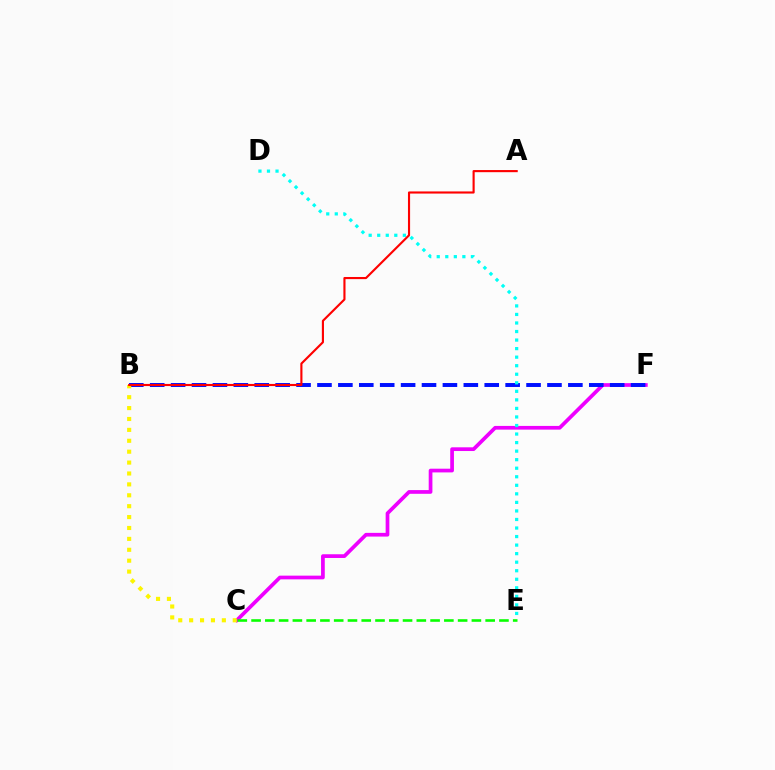{('C', 'F'): [{'color': '#ee00ff', 'line_style': 'solid', 'thickness': 2.67}], ('C', 'E'): [{'color': '#08ff00', 'line_style': 'dashed', 'thickness': 1.87}], ('B', 'F'): [{'color': '#0010ff', 'line_style': 'dashed', 'thickness': 2.84}], ('B', 'C'): [{'color': '#fcf500', 'line_style': 'dotted', 'thickness': 2.96}], ('D', 'E'): [{'color': '#00fff6', 'line_style': 'dotted', 'thickness': 2.32}], ('A', 'B'): [{'color': '#ff0000', 'line_style': 'solid', 'thickness': 1.53}]}